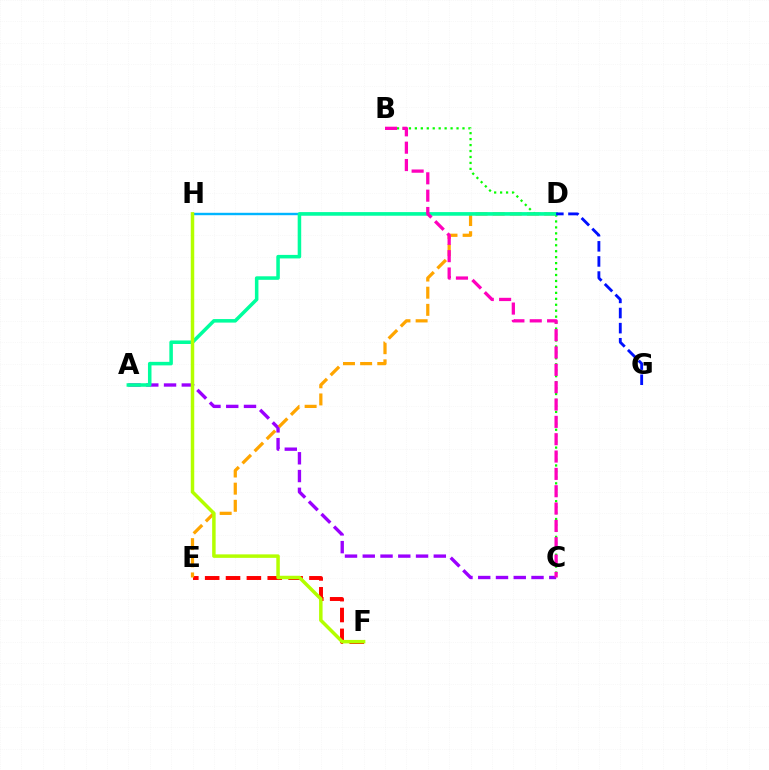{('E', 'F'): [{'color': '#ff0000', 'line_style': 'dashed', 'thickness': 2.83}], ('A', 'C'): [{'color': '#9b00ff', 'line_style': 'dashed', 'thickness': 2.41}], ('D', 'E'): [{'color': '#ffa500', 'line_style': 'dashed', 'thickness': 2.33}], ('D', 'H'): [{'color': '#00b5ff', 'line_style': 'solid', 'thickness': 1.73}], ('B', 'C'): [{'color': '#08ff00', 'line_style': 'dotted', 'thickness': 1.62}, {'color': '#ff00bd', 'line_style': 'dashed', 'thickness': 2.36}], ('A', 'D'): [{'color': '#00ff9d', 'line_style': 'solid', 'thickness': 2.54}], ('D', 'G'): [{'color': '#0010ff', 'line_style': 'dashed', 'thickness': 2.05}], ('F', 'H'): [{'color': '#b3ff00', 'line_style': 'solid', 'thickness': 2.51}]}